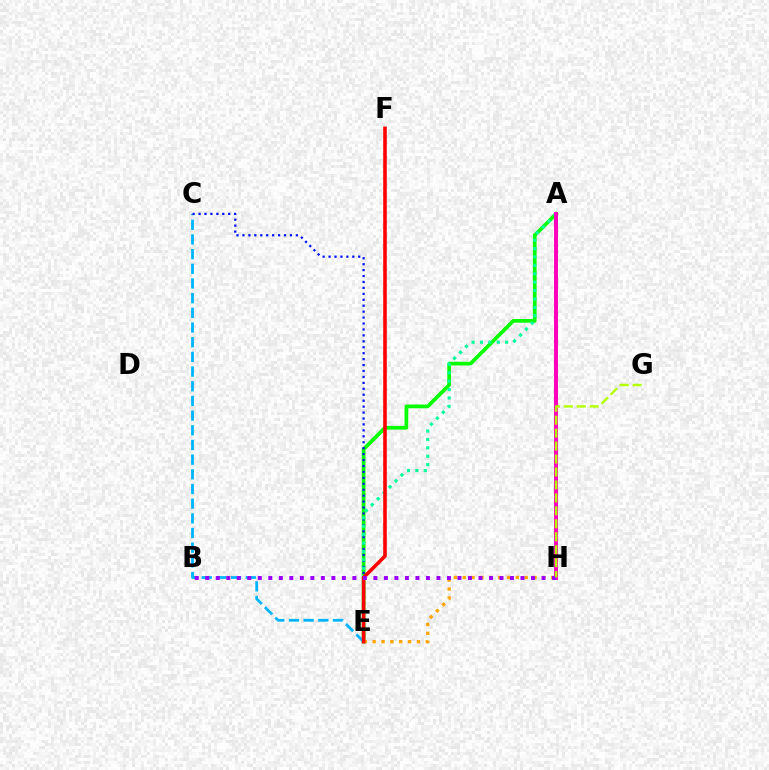{('A', 'E'): [{'color': '#08ff00', 'line_style': 'solid', 'thickness': 2.68}, {'color': '#00ff9d', 'line_style': 'dotted', 'thickness': 2.28}], ('C', 'E'): [{'color': '#00b5ff', 'line_style': 'dashed', 'thickness': 1.99}, {'color': '#0010ff', 'line_style': 'dotted', 'thickness': 1.61}], ('E', 'H'): [{'color': '#ffa500', 'line_style': 'dotted', 'thickness': 2.41}], ('E', 'F'): [{'color': '#ff0000', 'line_style': 'solid', 'thickness': 2.58}], ('A', 'H'): [{'color': '#ff00bd', 'line_style': 'solid', 'thickness': 2.86}], ('B', 'H'): [{'color': '#9b00ff', 'line_style': 'dotted', 'thickness': 2.85}], ('G', 'H'): [{'color': '#b3ff00', 'line_style': 'dashed', 'thickness': 1.76}]}